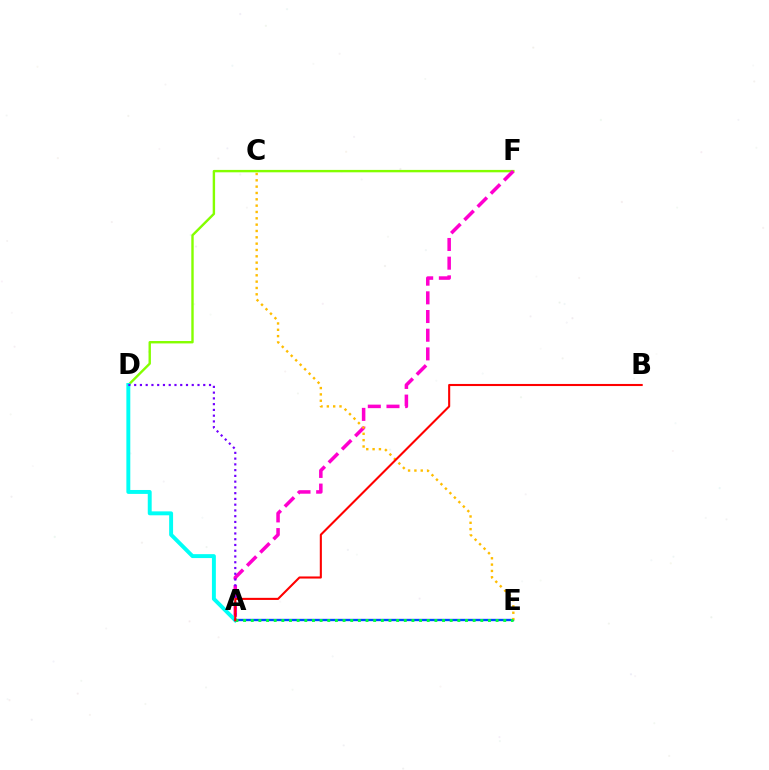{('D', 'F'): [{'color': '#84ff00', 'line_style': 'solid', 'thickness': 1.73}], ('A', 'F'): [{'color': '#ff00cf', 'line_style': 'dashed', 'thickness': 2.54}], ('A', 'D'): [{'color': '#00fff6', 'line_style': 'solid', 'thickness': 2.83}, {'color': '#7200ff', 'line_style': 'dotted', 'thickness': 1.56}], ('A', 'E'): [{'color': '#004bff', 'line_style': 'solid', 'thickness': 1.69}, {'color': '#00ff39', 'line_style': 'dotted', 'thickness': 2.08}], ('C', 'E'): [{'color': '#ffbd00', 'line_style': 'dotted', 'thickness': 1.72}], ('A', 'B'): [{'color': '#ff0000', 'line_style': 'solid', 'thickness': 1.5}]}